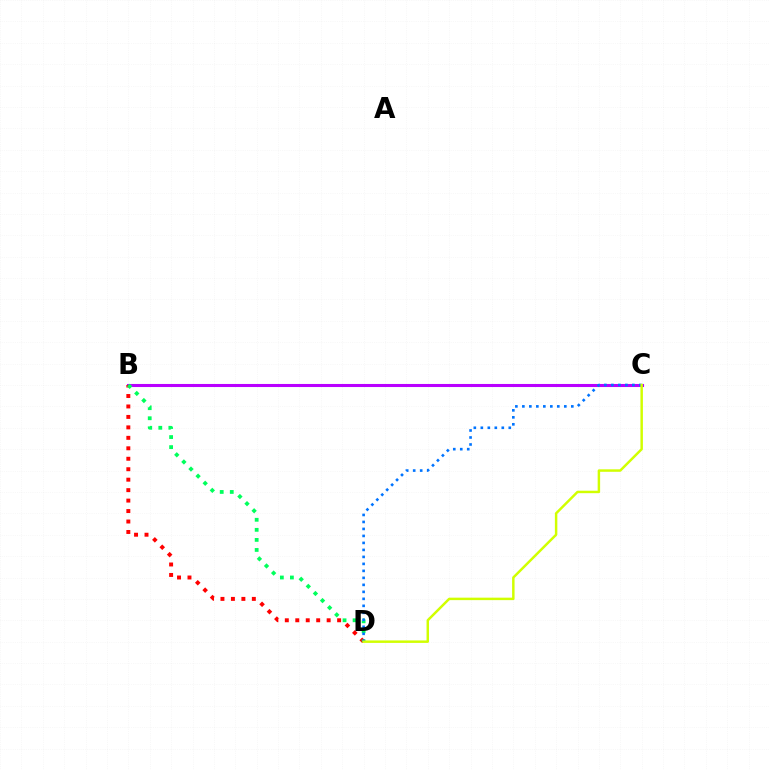{('B', 'C'): [{'color': '#b900ff', 'line_style': 'solid', 'thickness': 2.21}], ('B', 'D'): [{'color': '#ff0000', 'line_style': 'dotted', 'thickness': 2.84}, {'color': '#00ff5c', 'line_style': 'dotted', 'thickness': 2.73}], ('C', 'D'): [{'color': '#0074ff', 'line_style': 'dotted', 'thickness': 1.9}, {'color': '#d1ff00', 'line_style': 'solid', 'thickness': 1.78}]}